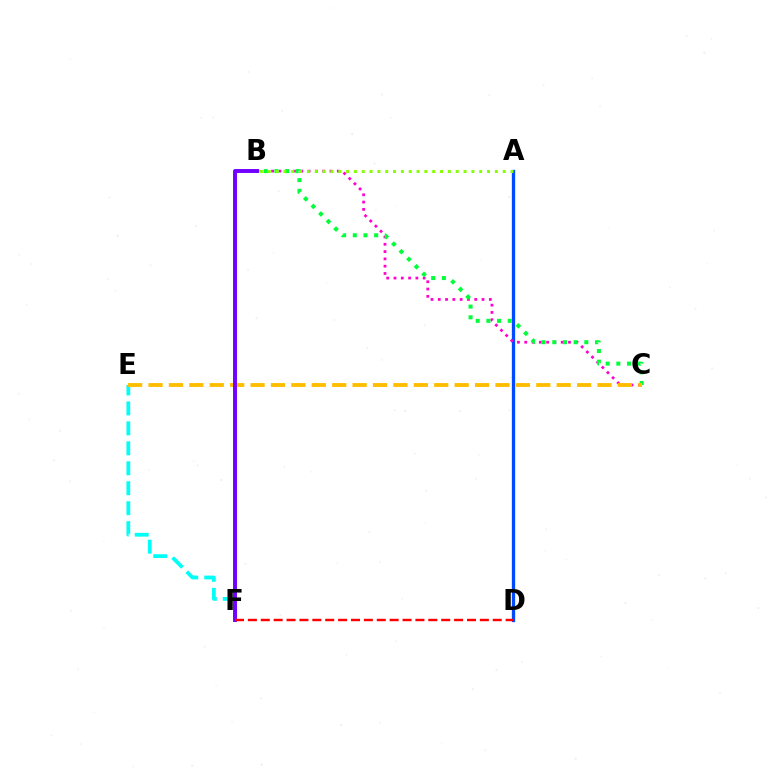{('A', 'D'): [{'color': '#004bff', 'line_style': 'solid', 'thickness': 2.37}], ('B', 'C'): [{'color': '#ff00cf', 'line_style': 'dotted', 'thickness': 1.98}, {'color': '#00ff39', 'line_style': 'dotted', 'thickness': 2.9}], ('E', 'F'): [{'color': '#00fff6', 'line_style': 'dashed', 'thickness': 2.71}], ('C', 'E'): [{'color': '#ffbd00', 'line_style': 'dashed', 'thickness': 2.77}], ('B', 'F'): [{'color': '#7200ff', 'line_style': 'solid', 'thickness': 2.83}], ('D', 'F'): [{'color': '#ff0000', 'line_style': 'dashed', 'thickness': 1.75}], ('A', 'B'): [{'color': '#84ff00', 'line_style': 'dotted', 'thickness': 2.13}]}